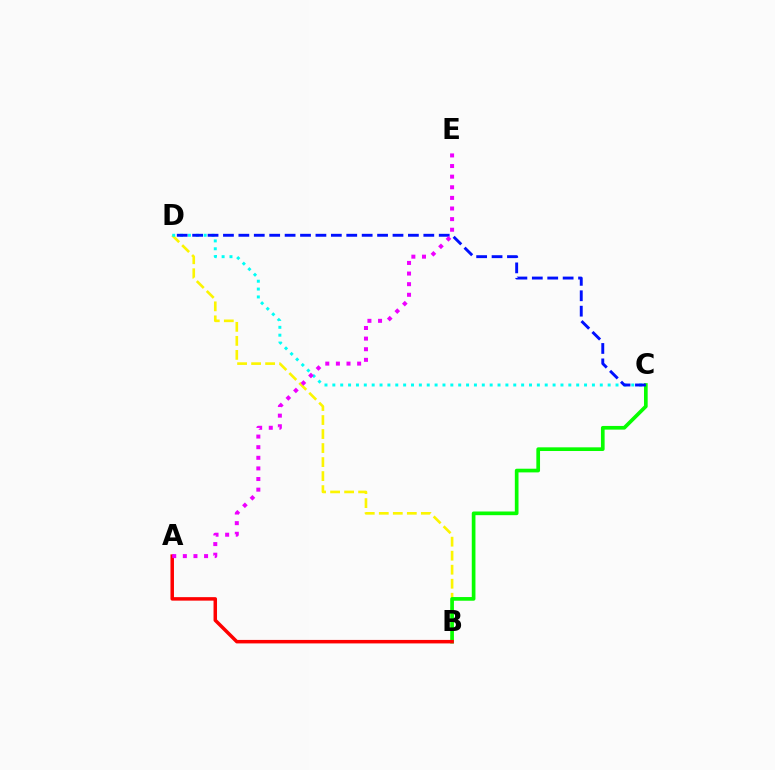{('B', 'D'): [{'color': '#fcf500', 'line_style': 'dashed', 'thickness': 1.9}], ('B', 'C'): [{'color': '#08ff00', 'line_style': 'solid', 'thickness': 2.65}], ('C', 'D'): [{'color': '#00fff6', 'line_style': 'dotted', 'thickness': 2.14}, {'color': '#0010ff', 'line_style': 'dashed', 'thickness': 2.09}], ('A', 'B'): [{'color': '#ff0000', 'line_style': 'solid', 'thickness': 2.51}], ('A', 'E'): [{'color': '#ee00ff', 'line_style': 'dotted', 'thickness': 2.88}]}